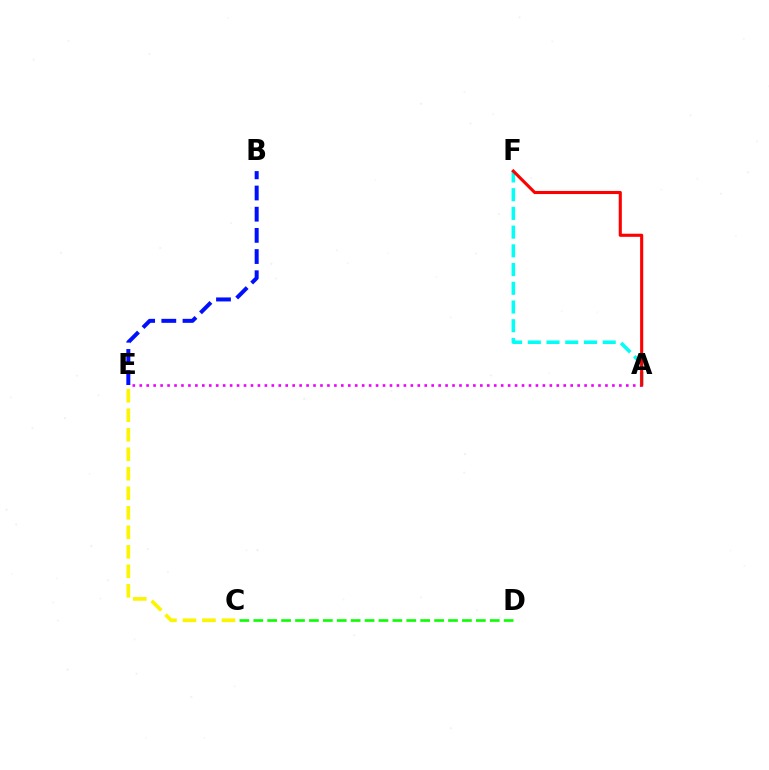{('C', 'E'): [{'color': '#fcf500', 'line_style': 'dashed', 'thickness': 2.65}], ('C', 'D'): [{'color': '#08ff00', 'line_style': 'dashed', 'thickness': 1.89}], ('A', 'E'): [{'color': '#ee00ff', 'line_style': 'dotted', 'thickness': 1.89}], ('A', 'F'): [{'color': '#00fff6', 'line_style': 'dashed', 'thickness': 2.54}, {'color': '#ff0000', 'line_style': 'solid', 'thickness': 2.23}], ('B', 'E'): [{'color': '#0010ff', 'line_style': 'dashed', 'thickness': 2.88}]}